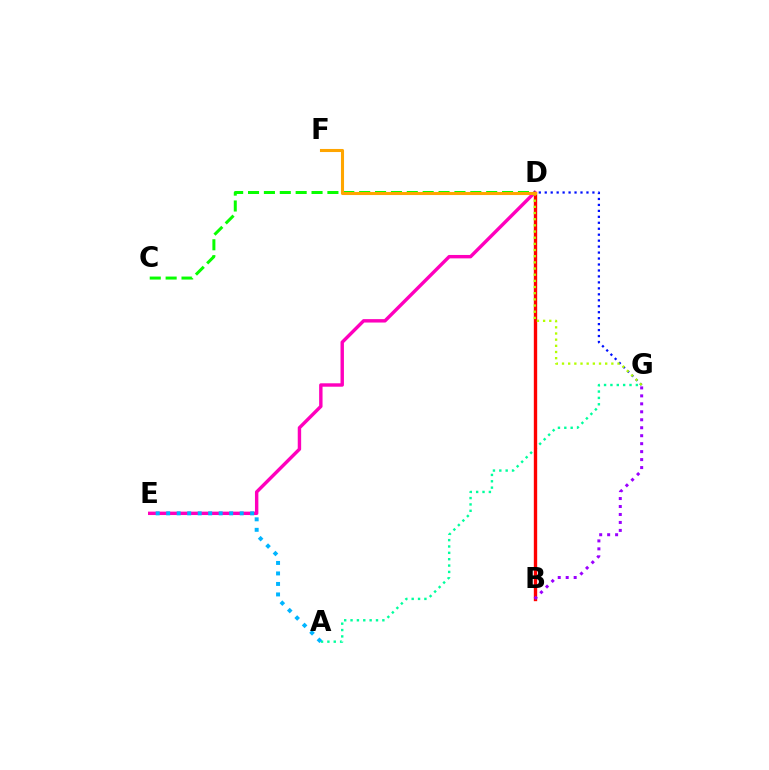{('D', 'E'): [{'color': '#ff00bd', 'line_style': 'solid', 'thickness': 2.46}], ('C', 'D'): [{'color': '#08ff00', 'line_style': 'dashed', 'thickness': 2.16}], ('D', 'G'): [{'color': '#0010ff', 'line_style': 'dotted', 'thickness': 1.62}, {'color': '#b3ff00', 'line_style': 'dotted', 'thickness': 1.68}], ('A', 'G'): [{'color': '#00ff9d', 'line_style': 'dotted', 'thickness': 1.73}], ('A', 'E'): [{'color': '#00b5ff', 'line_style': 'dotted', 'thickness': 2.85}], ('B', 'D'): [{'color': '#ff0000', 'line_style': 'solid', 'thickness': 2.42}], ('D', 'F'): [{'color': '#ffa500', 'line_style': 'solid', 'thickness': 2.22}], ('B', 'G'): [{'color': '#9b00ff', 'line_style': 'dotted', 'thickness': 2.16}]}